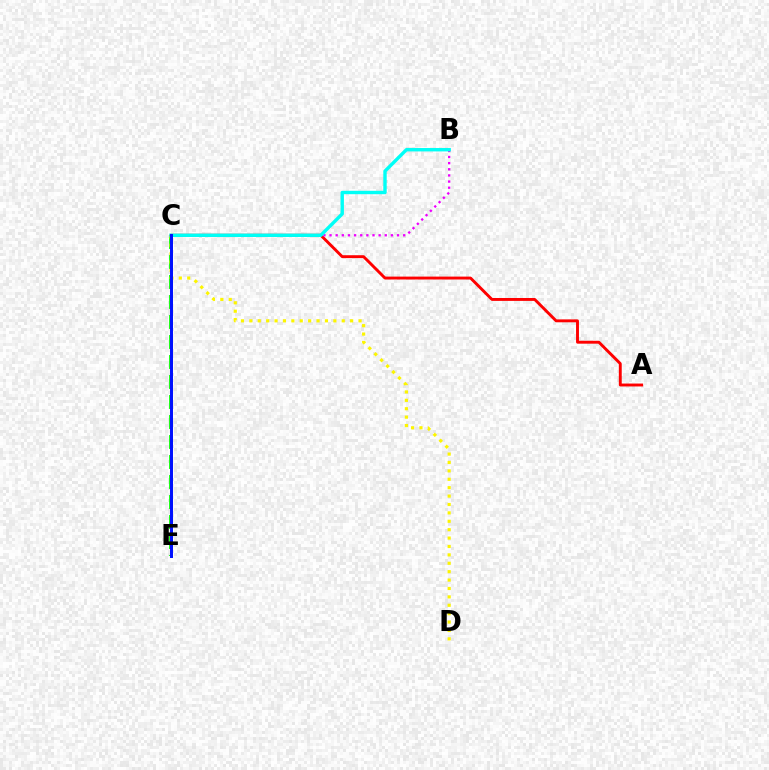{('C', 'E'): [{'color': '#08ff00', 'line_style': 'dashed', 'thickness': 2.72}, {'color': '#0010ff', 'line_style': 'solid', 'thickness': 2.14}], ('A', 'C'): [{'color': '#ff0000', 'line_style': 'solid', 'thickness': 2.09}], ('C', 'D'): [{'color': '#fcf500', 'line_style': 'dotted', 'thickness': 2.28}], ('B', 'C'): [{'color': '#ee00ff', 'line_style': 'dotted', 'thickness': 1.67}, {'color': '#00fff6', 'line_style': 'solid', 'thickness': 2.45}]}